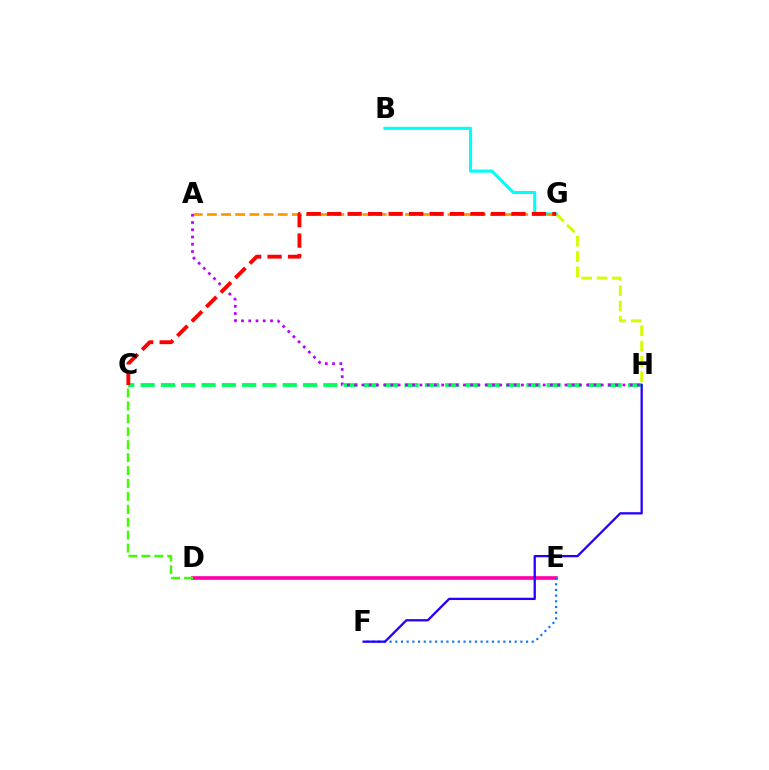{('D', 'E'): [{'color': '#ff00ac', 'line_style': 'solid', 'thickness': 2.63}], ('C', 'H'): [{'color': '#00ff5c', 'line_style': 'dashed', 'thickness': 2.76}], ('G', 'H'): [{'color': '#d1ff00', 'line_style': 'dashed', 'thickness': 2.09}], ('B', 'G'): [{'color': '#00fff6', 'line_style': 'solid', 'thickness': 2.23}], ('A', 'G'): [{'color': '#ff9400', 'line_style': 'dashed', 'thickness': 1.92}], ('E', 'F'): [{'color': '#0074ff', 'line_style': 'dotted', 'thickness': 1.54}], ('A', 'H'): [{'color': '#b900ff', 'line_style': 'dotted', 'thickness': 1.97}], ('F', 'H'): [{'color': '#2500ff', 'line_style': 'solid', 'thickness': 1.65}], ('C', 'G'): [{'color': '#ff0000', 'line_style': 'dashed', 'thickness': 2.78}], ('C', 'D'): [{'color': '#3dff00', 'line_style': 'dashed', 'thickness': 1.76}]}